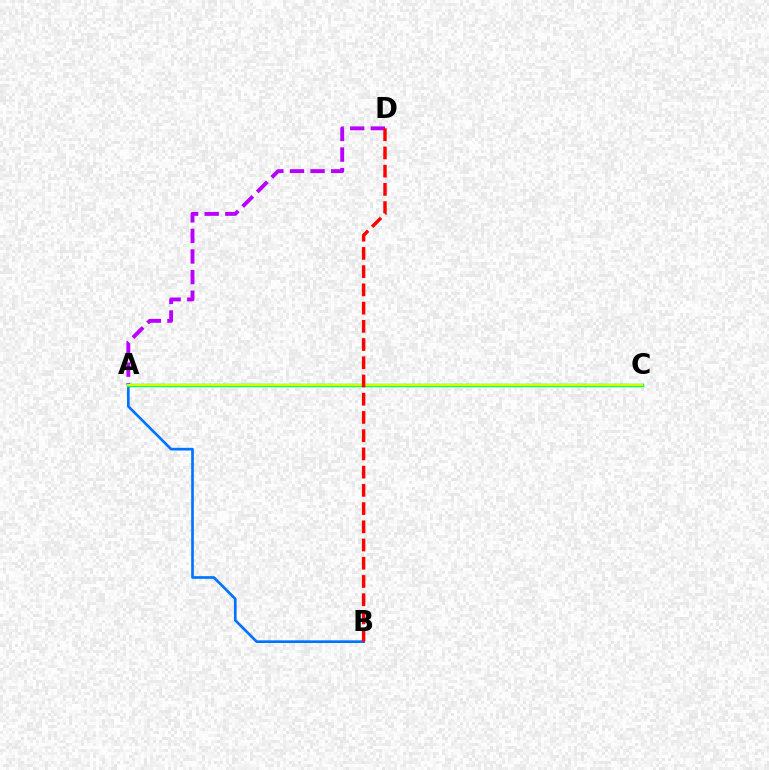{('A', 'D'): [{'color': '#b900ff', 'line_style': 'dashed', 'thickness': 2.8}], ('A', 'B'): [{'color': '#0074ff', 'line_style': 'solid', 'thickness': 1.92}], ('A', 'C'): [{'color': '#00ff5c', 'line_style': 'solid', 'thickness': 2.51}, {'color': '#d1ff00', 'line_style': 'solid', 'thickness': 1.57}], ('B', 'D'): [{'color': '#ff0000', 'line_style': 'dashed', 'thickness': 2.48}]}